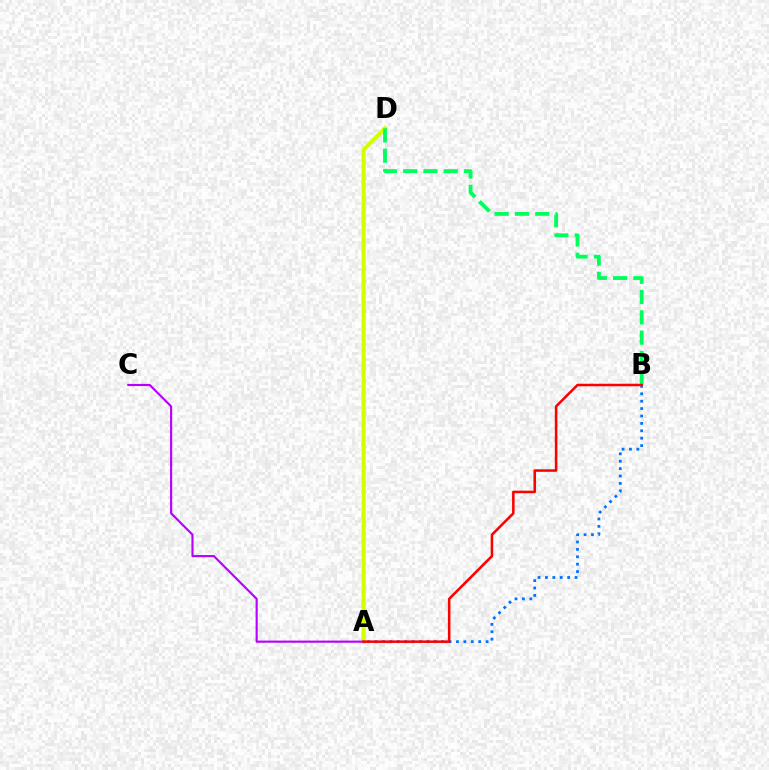{('A', 'D'): [{'color': '#d1ff00', 'line_style': 'solid', 'thickness': 2.93}], ('B', 'D'): [{'color': '#00ff5c', 'line_style': 'dashed', 'thickness': 2.76}], ('A', 'B'): [{'color': '#0074ff', 'line_style': 'dotted', 'thickness': 2.01}, {'color': '#ff0000', 'line_style': 'solid', 'thickness': 1.83}], ('A', 'C'): [{'color': '#b900ff', 'line_style': 'solid', 'thickness': 1.55}]}